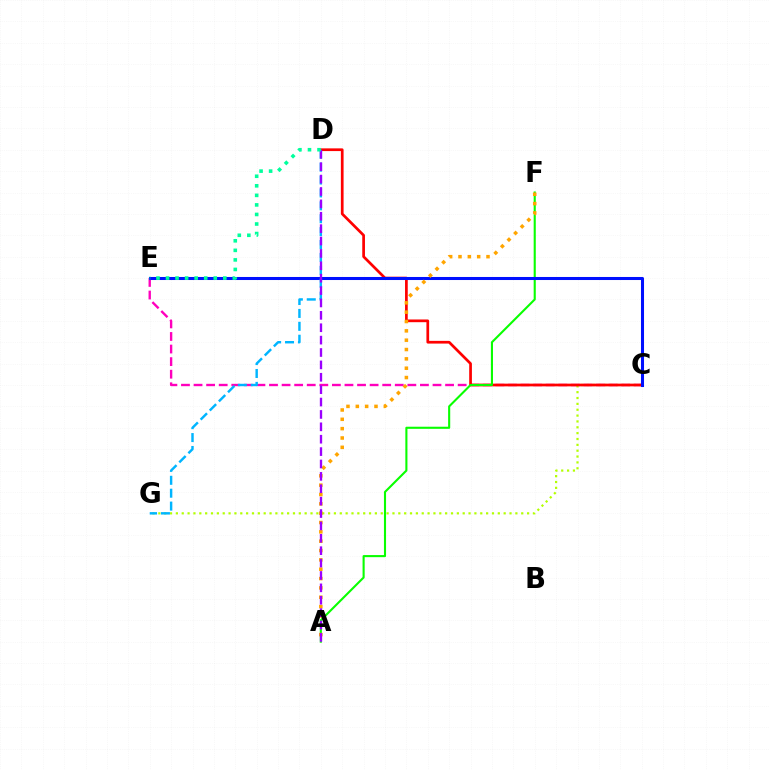{('C', 'E'): [{'color': '#ff00bd', 'line_style': 'dashed', 'thickness': 1.71}, {'color': '#0010ff', 'line_style': 'solid', 'thickness': 2.2}], ('C', 'G'): [{'color': '#b3ff00', 'line_style': 'dotted', 'thickness': 1.59}], ('C', 'D'): [{'color': '#ff0000', 'line_style': 'solid', 'thickness': 1.95}], ('A', 'F'): [{'color': '#08ff00', 'line_style': 'solid', 'thickness': 1.51}, {'color': '#ffa500', 'line_style': 'dotted', 'thickness': 2.54}], ('D', 'G'): [{'color': '#00b5ff', 'line_style': 'dashed', 'thickness': 1.75}], ('A', 'D'): [{'color': '#9b00ff', 'line_style': 'dashed', 'thickness': 1.68}], ('D', 'E'): [{'color': '#00ff9d', 'line_style': 'dotted', 'thickness': 2.59}]}